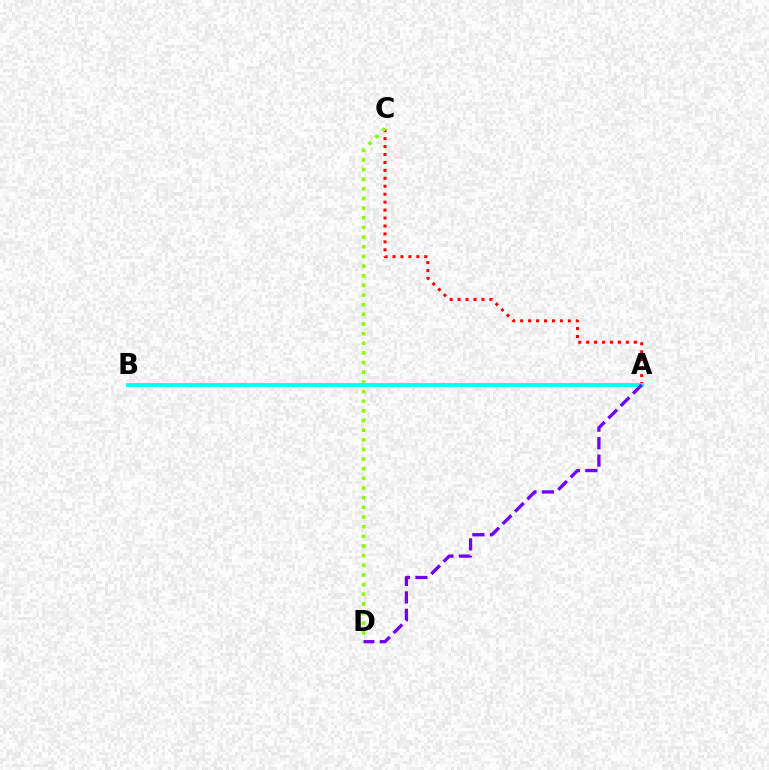{('A', 'C'): [{'color': '#ff0000', 'line_style': 'dotted', 'thickness': 2.16}], ('C', 'D'): [{'color': '#84ff00', 'line_style': 'dotted', 'thickness': 2.62}], ('A', 'B'): [{'color': '#00fff6', 'line_style': 'solid', 'thickness': 2.74}], ('A', 'D'): [{'color': '#7200ff', 'line_style': 'dashed', 'thickness': 2.37}]}